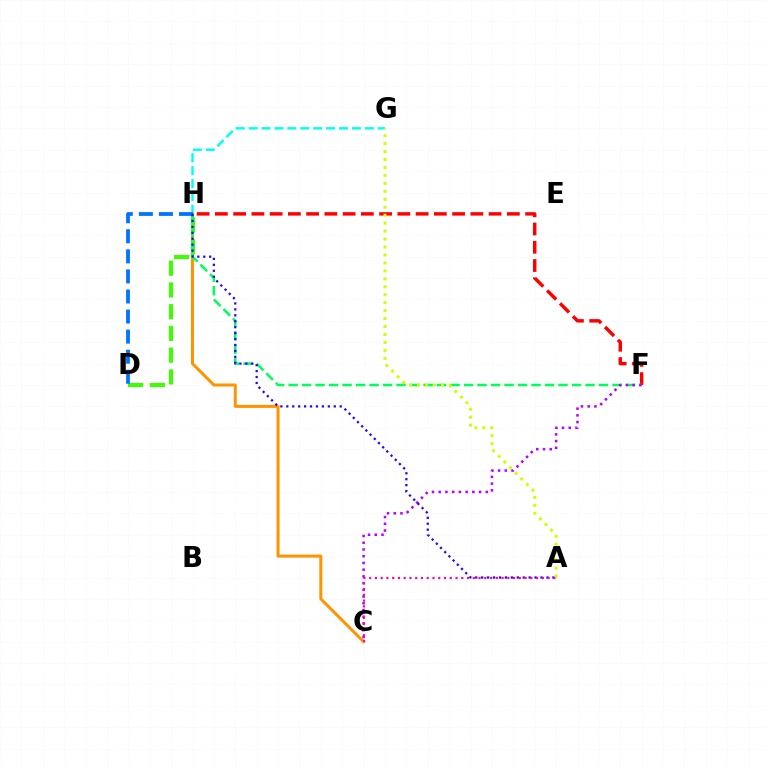{('G', 'H'): [{'color': '#00fff6', 'line_style': 'dashed', 'thickness': 1.75}], ('C', 'H'): [{'color': '#ff9400', 'line_style': 'solid', 'thickness': 2.18}], ('F', 'H'): [{'color': '#ff0000', 'line_style': 'dashed', 'thickness': 2.48}, {'color': '#00ff5c', 'line_style': 'dashed', 'thickness': 1.83}], ('D', 'H'): [{'color': '#3dff00', 'line_style': 'dashed', 'thickness': 2.95}, {'color': '#0074ff', 'line_style': 'dashed', 'thickness': 2.73}], ('C', 'F'): [{'color': '#b900ff', 'line_style': 'dotted', 'thickness': 1.83}], ('A', 'H'): [{'color': '#2500ff', 'line_style': 'dotted', 'thickness': 1.61}], ('A', 'G'): [{'color': '#d1ff00', 'line_style': 'dotted', 'thickness': 2.16}], ('A', 'C'): [{'color': '#ff00ac', 'line_style': 'dotted', 'thickness': 1.56}]}